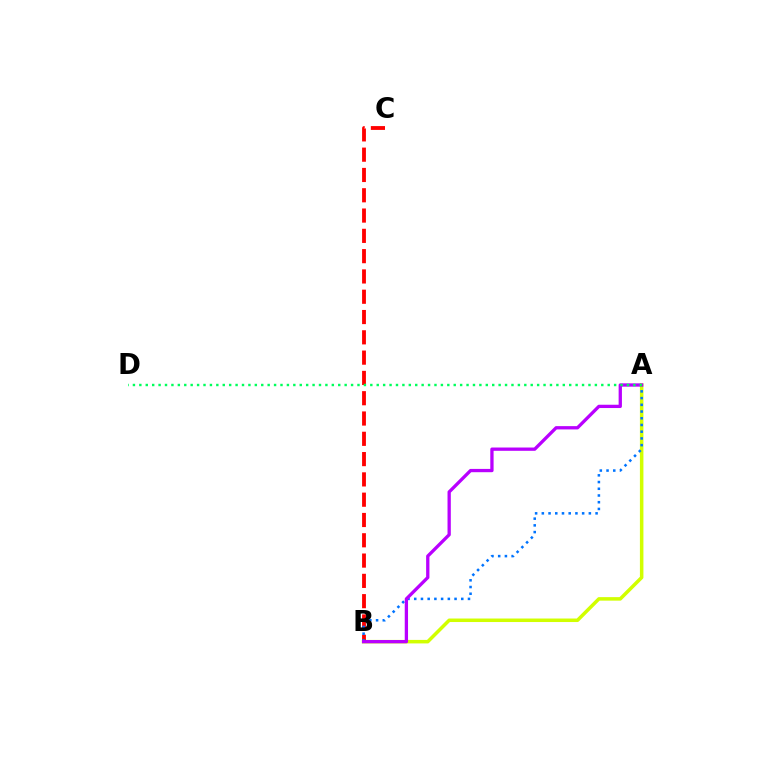{('A', 'B'): [{'color': '#d1ff00', 'line_style': 'solid', 'thickness': 2.53}, {'color': '#0074ff', 'line_style': 'dotted', 'thickness': 1.83}, {'color': '#b900ff', 'line_style': 'solid', 'thickness': 2.37}], ('B', 'C'): [{'color': '#ff0000', 'line_style': 'dashed', 'thickness': 2.76}], ('A', 'D'): [{'color': '#00ff5c', 'line_style': 'dotted', 'thickness': 1.74}]}